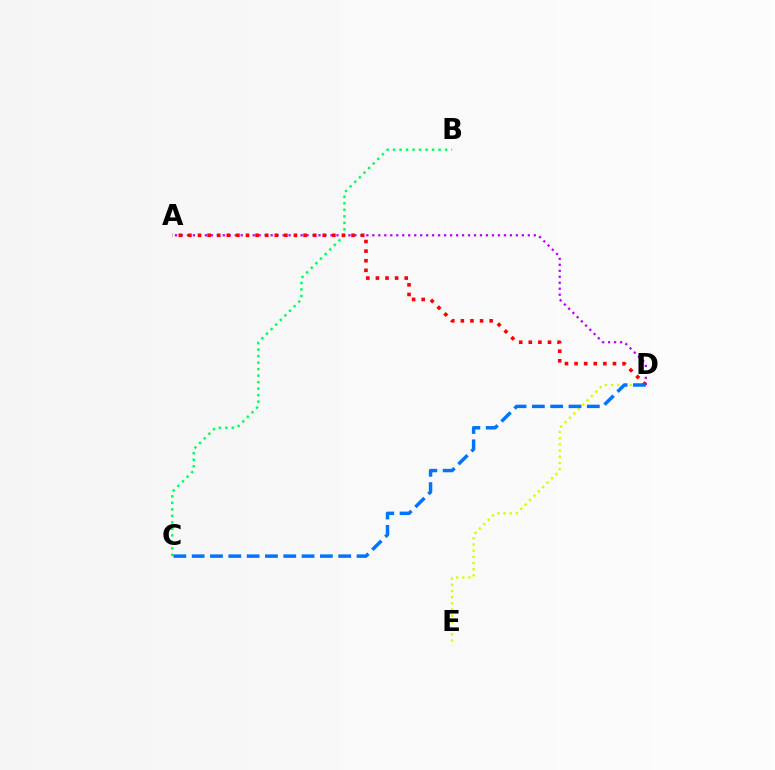{('D', 'E'): [{'color': '#d1ff00', 'line_style': 'dotted', 'thickness': 1.68}], ('A', 'D'): [{'color': '#b900ff', 'line_style': 'dotted', 'thickness': 1.62}, {'color': '#ff0000', 'line_style': 'dotted', 'thickness': 2.61}], ('B', 'C'): [{'color': '#00ff5c', 'line_style': 'dotted', 'thickness': 1.77}], ('C', 'D'): [{'color': '#0074ff', 'line_style': 'dashed', 'thickness': 2.49}]}